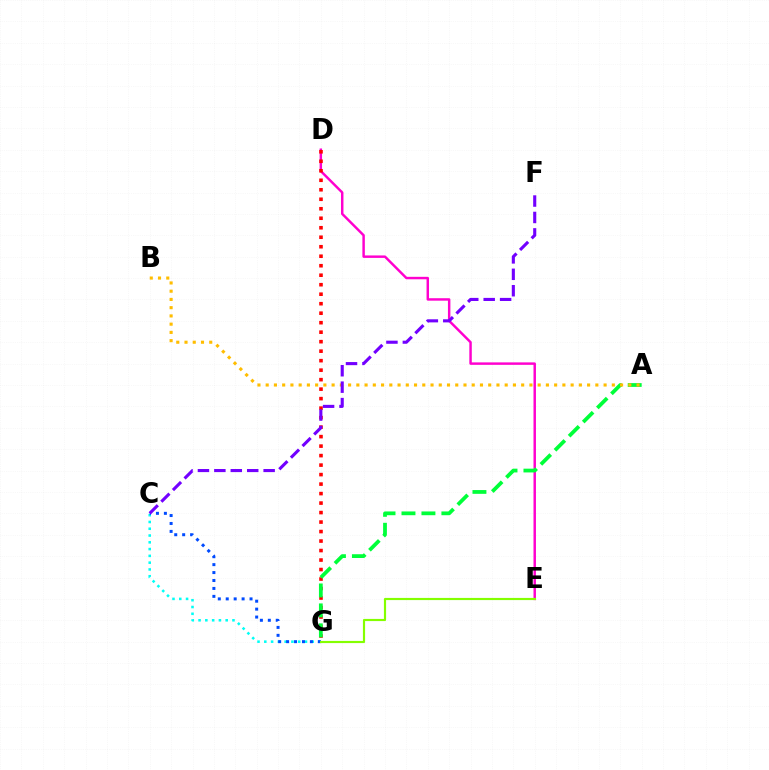{('D', 'E'): [{'color': '#ff00cf', 'line_style': 'solid', 'thickness': 1.77}], ('C', 'G'): [{'color': '#00fff6', 'line_style': 'dotted', 'thickness': 1.84}, {'color': '#004bff', 'line_style': 'dotted', 'thickness': 2.16}], ('D', 'G'): [{'color': '#ff0000', 'line_style': 'dotted', 'thickness': 2.58}], ('A', 'G'): [{'color': '#00ff39', 'line_style': 'dashed', 'thickness': 2.71}], ('A', 'B'): [{'color': '#ffbd00', 'line_style': 'dotted', 'thickness': 2.24}], ('C', 'F'): [{'color': '#7200ff', 'line_style': 'dashed', 'thickness': 2.23}], ('E', 'G'): [{'color': '#84ff00', 'line_style': 'solid', 'thickness': 1.56}]}